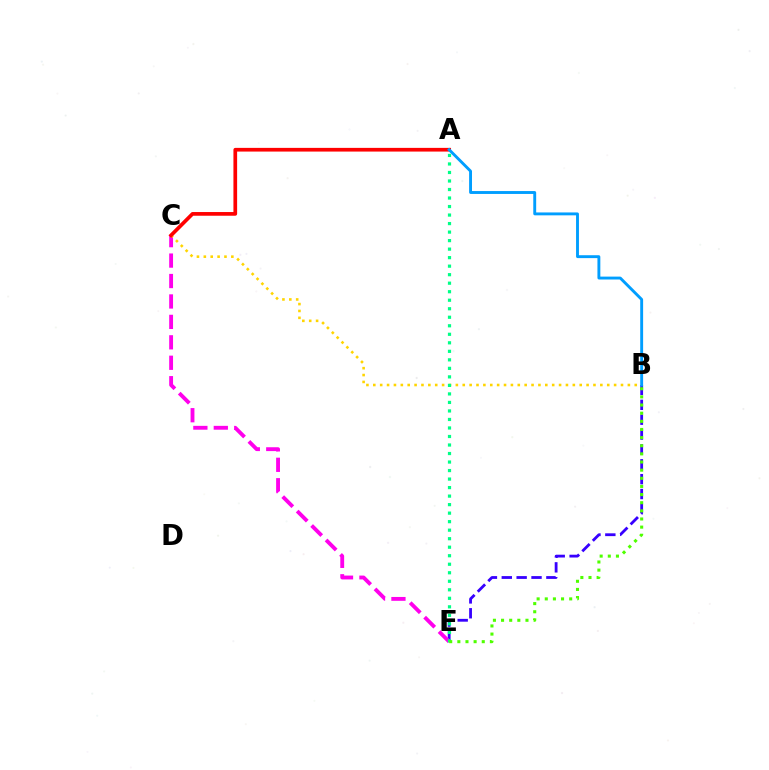{('B', 'E'): [{'color': '#3700ff', 'line_style': 'dashed', 'thickness': 2.02}, {'color': '#4fff00', 'line_style': 'dotted', 'thickness': 2.21}], ('C', 'E'): [{'color': '#ff00ed', 'line_style': 'dashed', 'thickness': 2.78}], ('B', 'C'): [{'color': '#ffd500', 'line_style': 'dotted', 'thickness': 1.87}], ('A', 'C'): [{'color': '#ff0000', 'line_style': 'solid', 'thickness': 2.66}], ('A', 'B'): [{'color': '#009eff', 'line_style': 'solid', 'thickness': 2.08}], ('A', 'E'): [{'color': '#00ff86', 'line_style': 'dotted', 'thickness': 2.31}]}